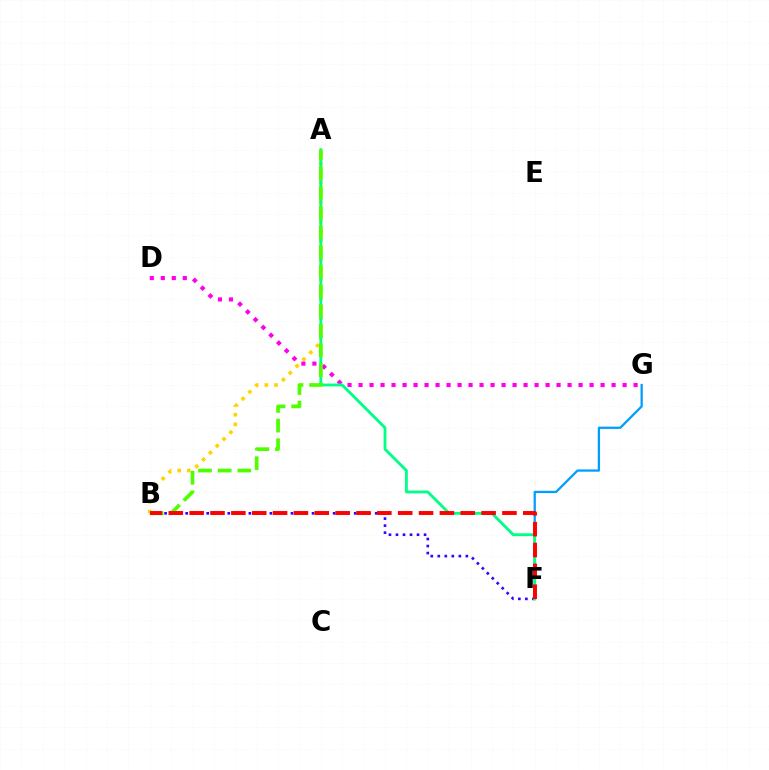{('A', 'B'): [{'color': '#ffd500', 'line_style': 'dotted', 'thickness': 2.62}, {'color': '#4fff00', 'line_style': 'dashed', 'thickness': 2.67}], ('B', 'F'): [{'color': '#3700ff', 'line_style': 'dotted', 'thickness': 1.91}, {'color': '#ff0000', 'line_style': 'dashed', 'thickness': 2.83}], ('F', 'G'): [{'color': '#009eff', 'line_style': 'solid', 'thickness': 1.64}], ('D', 'G'): [{'color': '#ff00ed', 'line_style': 'dotted', 'thickness': 2.99}], ('A', 'F'): [{'color': '#00ff86', 'line_style': 'solid', 'thickness': 2.05}]}